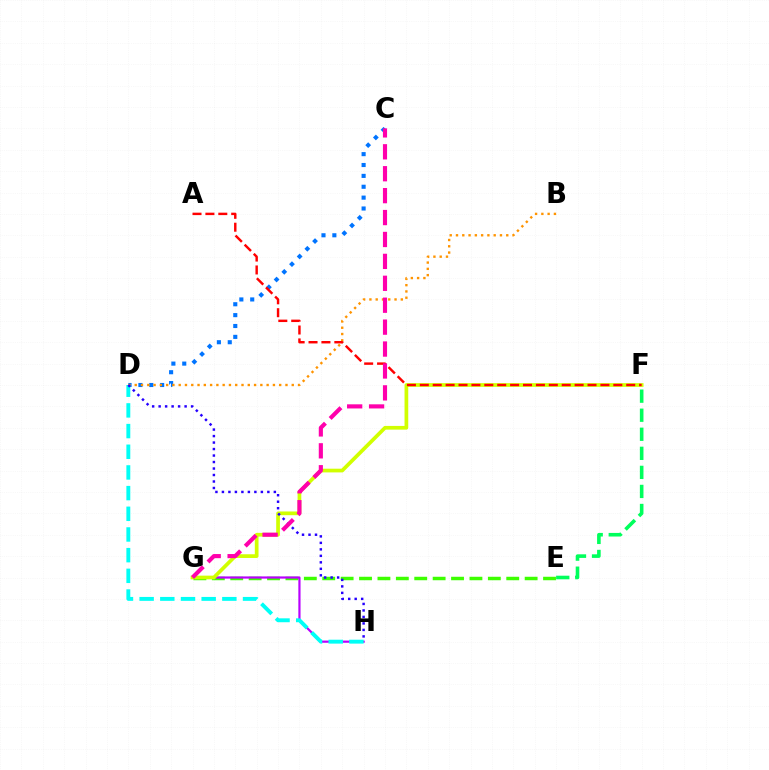{('E', 'G'): [{'color': '#3dff00', 'line_style': 'dashed', 'thickness': 2.5}], ('C', 'D'): [{'color': '#0074ff', 'line_style': 'dotted', 'thickness': 2.95}], ('G', 'H'): [{'color': '#b900ff', 'line_style': 'solid', 'thickness': 1.58}], ('F', 'G'): [{'color': '#d1ff00', 'line_style': 'solid', 'thickness': 2.67}], ('B', 'D'): [{'color': '#ff9400', 'line_style': 'dotted', 'thickness': 1.71}], ('E', 'F'): [{'color': '#00ff5c', 'line_style': 'dashed', 'thickness': 2.59}], ('D', 'H'): [{'color': '#00fff6', 'line_style': 'dashed', 'thickness': 2.81}, {'color': '#2500ff', 'line_style': 'dotted', 'thickness': 1.76}], ('A', 'F'): [{'color': '#ff0000', 'line_style': 'dashed', 'thickness': 1.75}], ('C', 'G'): [{'color': '#ff00ac', 'line_style': 'dashed', 'thickness': 2.98}]}